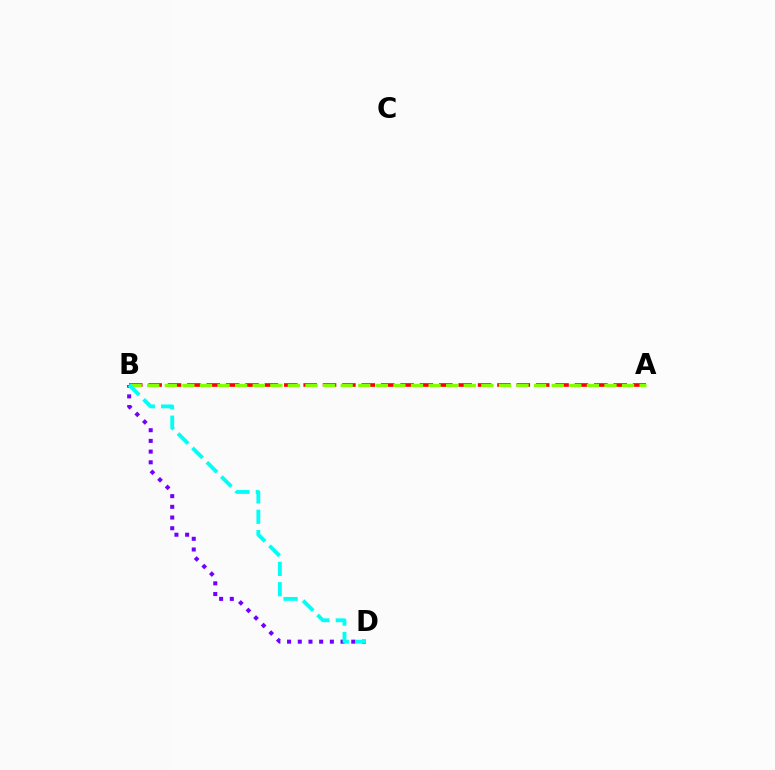{('A', 'B'): [{'color': '#ff0000', 'line_style': 'dashed', 'thickness': 2.63}, {'color': '#84ff00', 'line_style': 'dashed', 'thickness': 2.39}], ('B', 'D'): [{'color': '#7200ff', 'line_style': 'dotted', 'thickness': 2.91}, {'color': '#00fff6', 'line_style': 'dashed', 'thickness': 2.77}]}